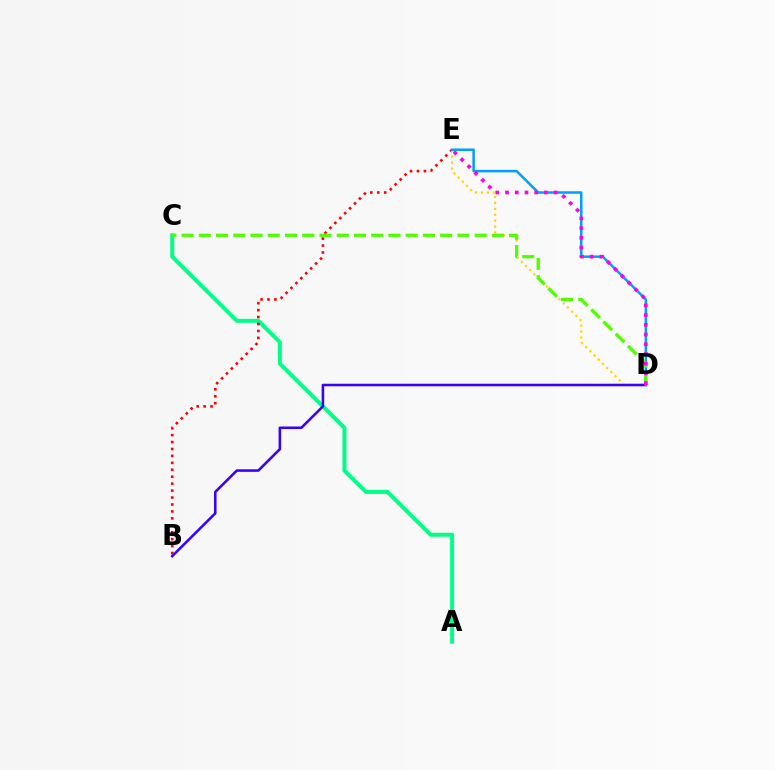{('A', 'C'): [{'color': '#00ff86', 'line_style': 'solid', 'thickness': 2.85}], ('B', 'E'): [{'color': '#ff0000', 'line_style': 'dotted', 'thickness': 1.88}], ('D', 'E'): [{'color': '#ffd500', 'line_style': 'dotted', 'thickness': 1.6}, {'color': '#009eff', 'line_style': 'solid', 'thickness': 1.79}, {'color': '#ff00ed', 'line_style': 'dotted', 'thickness': 2.64}], ('B', 'D'): [{'color': '#3700ff', 'line_style': 'solid', 'thickness': 1.85}], ('C', 'D'): [{'color': '#4fff00', 'line_style': 'dashed', 'thickness': 2.34}]}